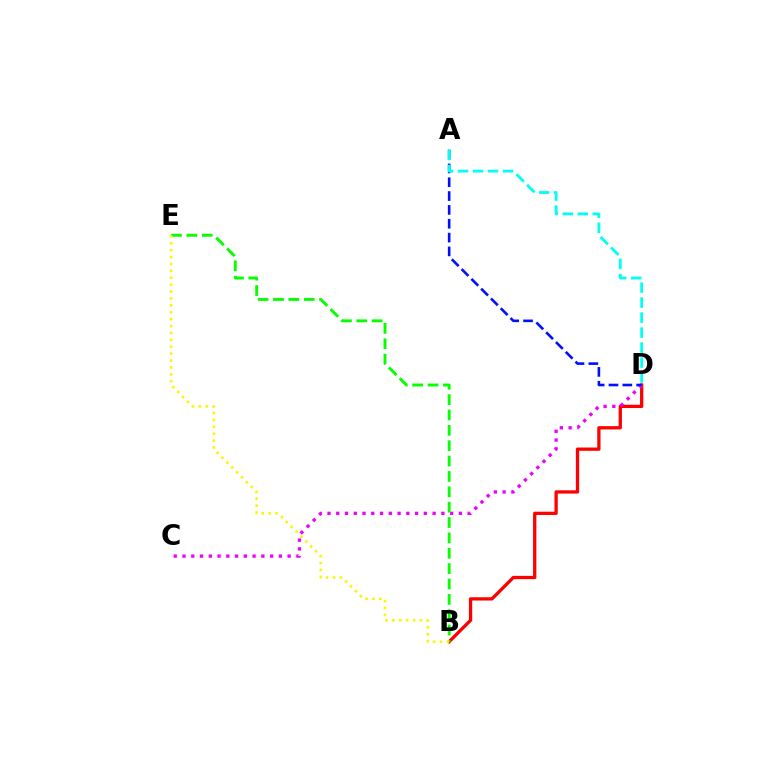{('B', 'D'): [{'color': '#ff0000', 'line_style': 'solid', 'thickness': 2.36}], ('C', 'D'): [{'color': '#ee00ff', 'line_style': 'dotted', 'thickness': 2.38}], ('A', 'D'): [{'color': '#0010ff', 'line_style': 'dashed', 'thickness': 1.88}, {'color': '#00fff6', 'line_style': 'dashed', 'thickness': 2.04}], ('B', 'E'): [{'color': '#08ff00', 'line_style': 'dashed', 'thickness': 2.09}, {'color': '#fcf500', 'line_style': 'dotted', 'thickness': 1.87}]}